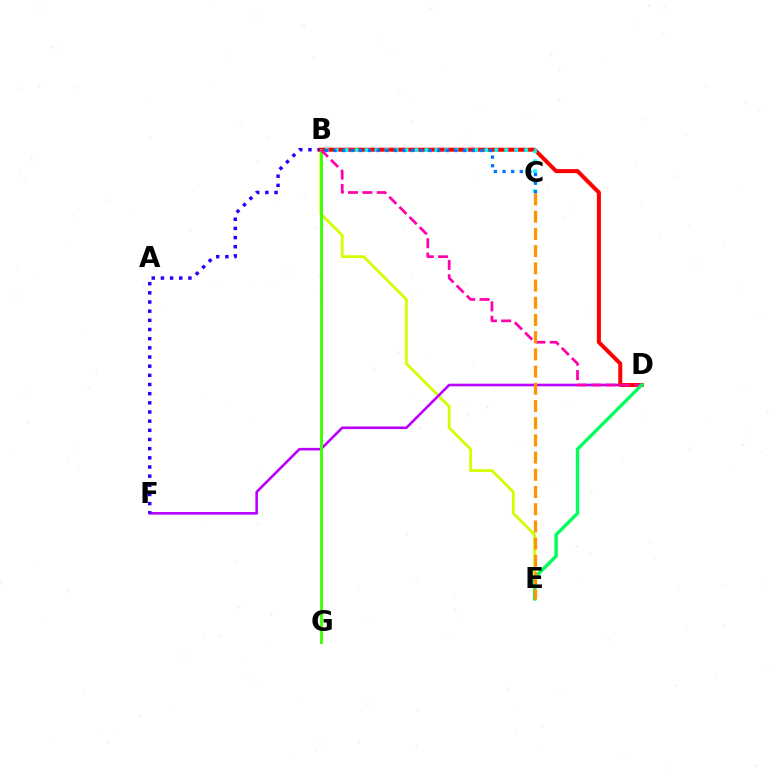{('B', 'E'): [{'color': '#d1ff00', 'line_style': 'solid', 'thickness': 2.01}], ('D', 'F'): [{'color': '#b900ff', 'line_style': 'solid', 'thickness': 1.87}], ('B', 'F'): [{'color': '#2500ff', 'line_style': 'dotted', 'thickness': 2.49}], ('B', 'D'): [{'color': '#ff0000', 'line_style': 'solid', 'thickness': 2.89}, {'color': '#ff00ac', 'line_style': 'dashed', 'thickness': 1.95}], ('B', 'C'): [{'color': '#00fff6', 'line_style': 'dotted', 'thickness': 2.71}, {'color': '#0074ff', 'line_style': 'dotted', 'thickness': 2.35}], ('B', 'G'): [{'color': '#3dff00', 'line_style': 'solid', 'thickness': 2.07}], ('D', 'E'): [{'color': '#00ff5c', 'line_style': 'solid', 'thickness': 2.43}], ('C', 'E'): [{'color': '#ff9400', 'line_style': 'dashed', 'thickness': 2.34}]}